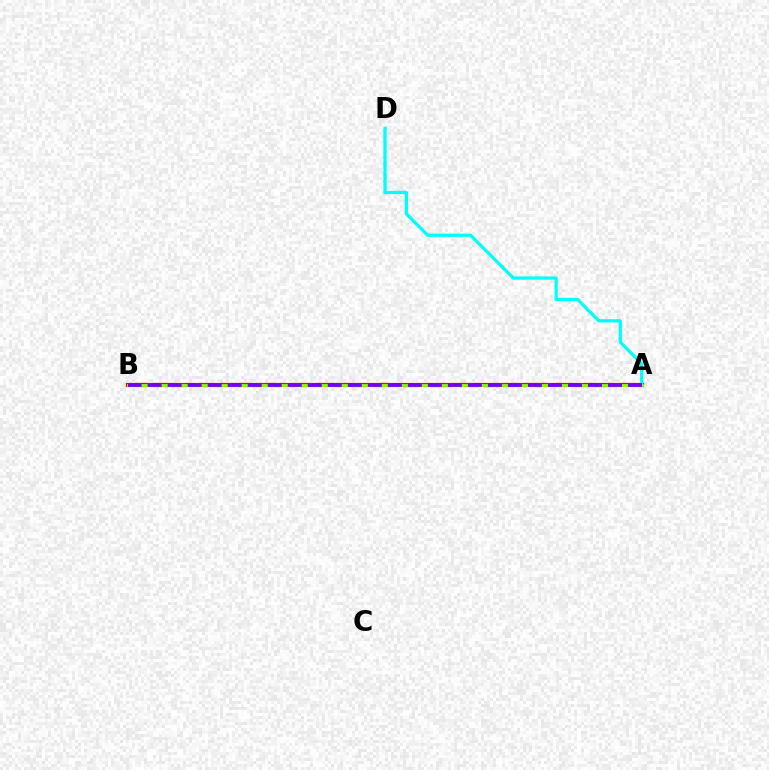{('A', 'B'): [{'color': '#ff0000', 'line_style': 'solid', 'thickness': 3.0}, {'color': '#84ff00', 'line_style': 'solid', 'thickness': 2.06}, {'color': '#7200ff', 'line_style': 'dashed', 'thickness': 2.72}], ('A', 'D'): [{'color': '#00fff6', 'line_style': 'solid', 'thickness': 2.33}]}